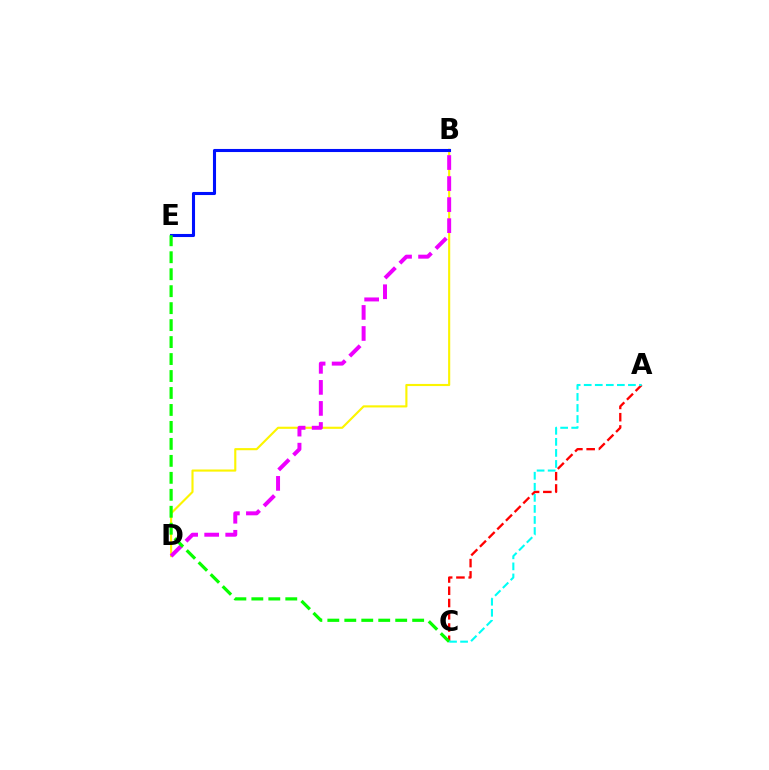{('B', 'D'): [{'color': '#fcf500', 'line_style': 'solid', 'thickness': 1.53}, {'color': '#ee00ff', 'line_style': 'dashed', 'thickness': 2.86}], ('B', 'E'): [{'color': '#0010ff', 'line_style': 'solid', 'thickness': 2.21}], ('A', 'C'): [{'color': '#ff0000', 'line_style': 'dashed', 'thickness': 1.67}, {'color': '#00fff6', 'line_style': 'dashed', 'thickness': 1.5}], ('C', 'E'): [{'color': '#08ff00', 'line_style': 'dashed', 'thickness': 2.31}]}